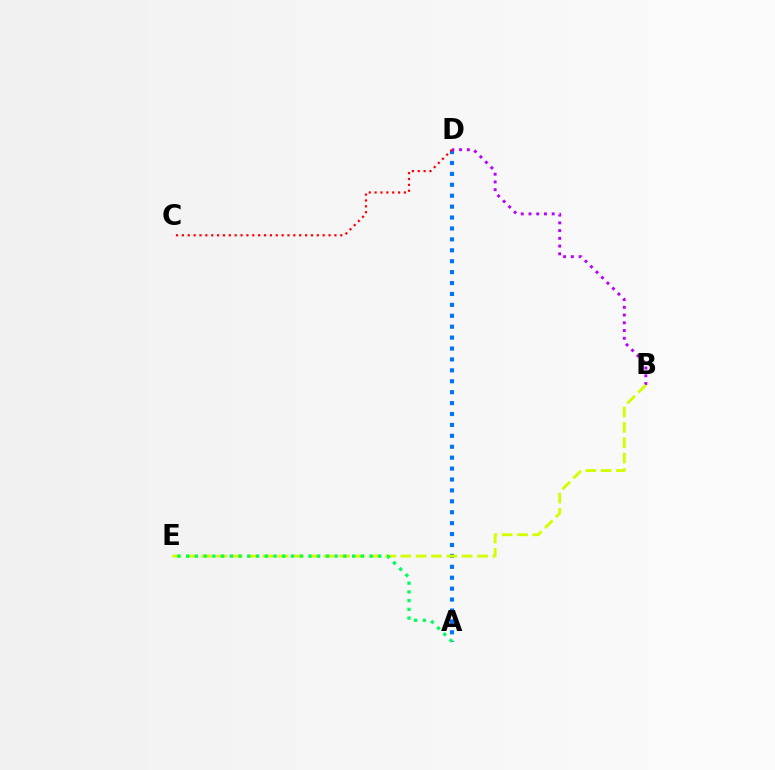{('A', 'D'): [{'color': '#0074ff', 'line_style': 'dotted', 'thickness': 2.97}], ('B', 'D'): [{'color': '#b900ff', 'line_style': 'dotted', 'thickness': 2.1}], ('B', 'E'): [{'color': '#d1ff00', 'line_style': 'dashed', 'thickness': 2.08}], ('C', 'D'): [{'color': '#ff0000', 'line_style': 'dotted', 'thickness': 1.59}], ('A', 'E'): [{'color': '#00ff5c', 'line_style': 'dotted', 'thickness': 2.37}]}